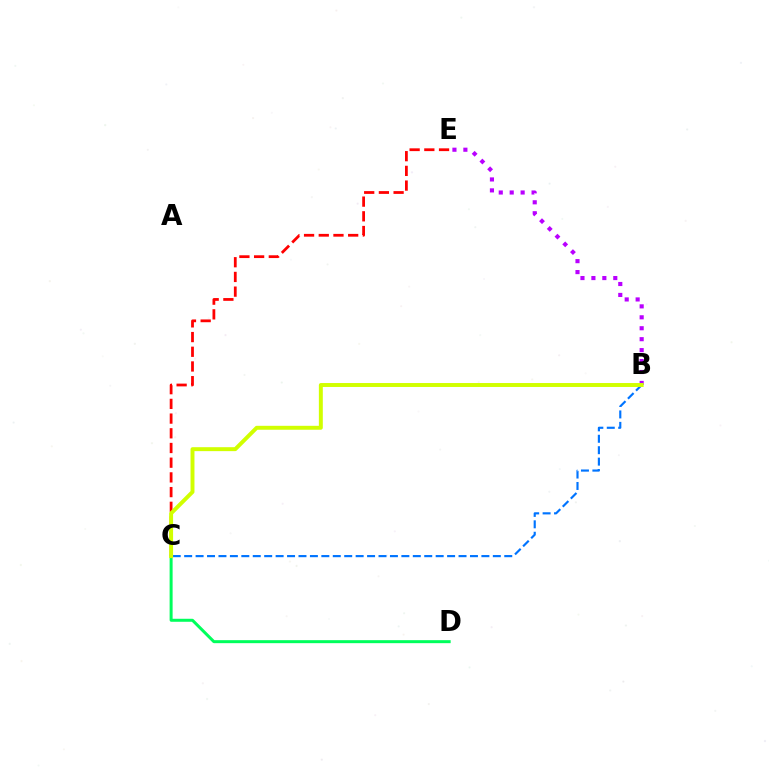{('B', 'E'): [{'color': '#b900ff', 'line_style': 'dotted', 'thickness': 2.97}], ('C', 'E'): [{'color': '#ff0000', 'line_style': 'dashed', 'thickness': 2.0}], ('B', 'C'): [{'color': '#0074ff', 'line_style': 'dashed', 'thickness': 1.55}, {'color': '#d1ff00', 'line_style': 'solid', 'thickness': 2.84}], ('C', 'D'): [{'color': '#00ff5c', 'line_style': 'solid', 'thickness': 2.16}]}